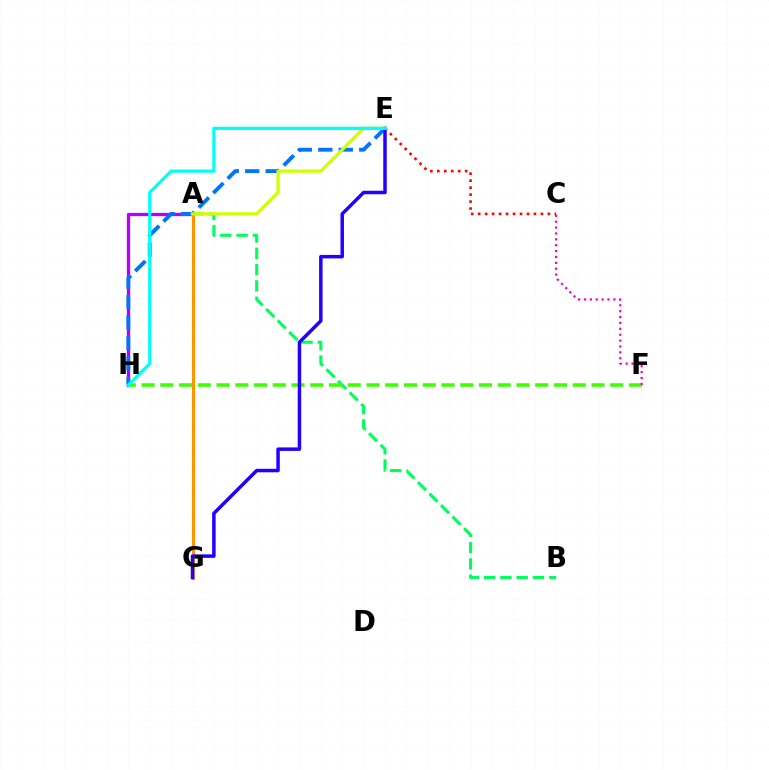{('A', 'H'): [{'color': '#b900ff', 'line_style': 'solid', 'thickness': 2.37}], ('A', 'B'): [{'color': '#00ff5c', 'line_style': 'dashed', 'thickness': 2.22}], ('E', 'H'): [{'color': '#0074ff', 'line_style': 'dashed', 'thickness': 2.78}, {'color': '#00fff6', 'line_style': 'solid', 'thickness': 2.3}], ('C', 'E'): [{'color': '#ff0000', 'line_style': 'dotted', 'thickness': 1.89}], ('F', 'H'): [{'color': '#3dff00', 'line_style': 'dashed', 'thickness': 2.55}], ('A', 'G'): [{'color': '#ff9400', 'line_style': 'solid', 'thickness': 2.26}], ('E', 'G'): [{'color': '#2500ff', 'line_style': 'solid', 'thickness': 2.51}], ('A', 'E'): [{'color': '#d1ff00', 'line_style': 'solid', 'thickness': 2.35}], ('C', 'F'): [{'color': '#ff00ac', 'line_style': 'dotted', 'thickness': 1.6}]}